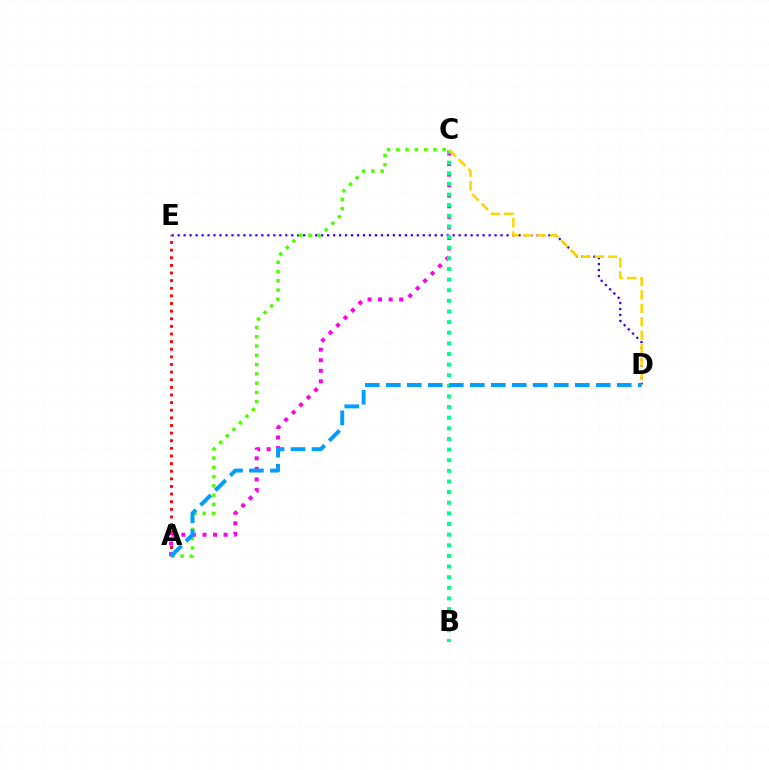{('D', 'E'): [{'color': '#3700ff', 'line_style': 'dotted', 'thickness': 1.62}], ('A', 'E'): [{'color': '#ff0000', 'line_style': 'dotted', 'thickness': 2.07}], ('A', 'C'): [{'color': '#ff00ed', 'line_style': 'dotted', 'thickness': 2.87}, {'color': '#4fff00', 'line_style': 'dotted', 'thickness': 2.52}], ('B', 'C'): [{'color': '#00ff86', 'line_style': 'dotted', 'thickness': 2.89}], ('C', 'D'): [{'color': '#ffd500', 'line_style': 'dashed', 'thickness': 1.82}], ('A', 'D'): [{'color': '#009eff', 'line_style': 'dashed', 'thickness': 2.85}]}